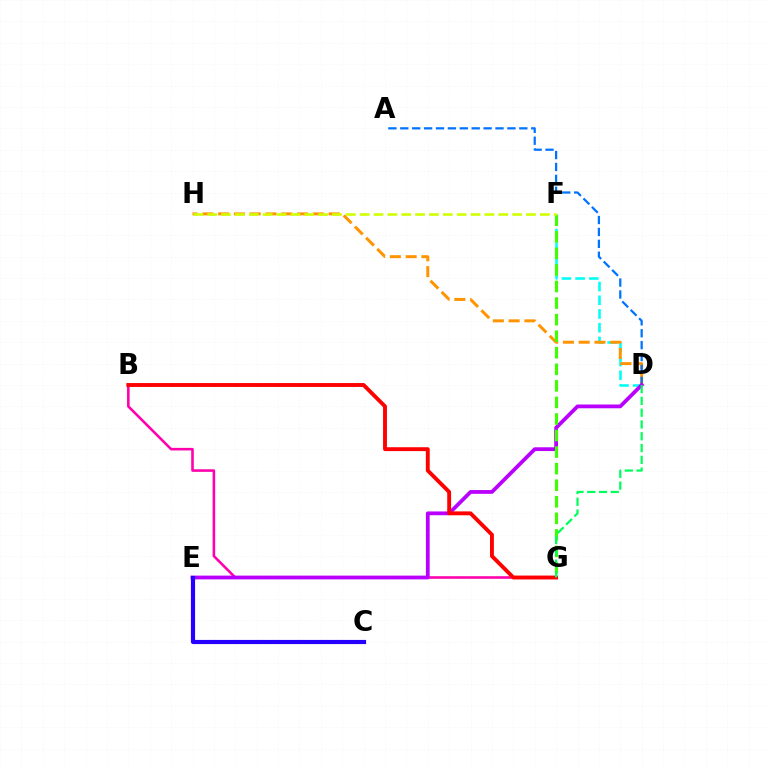{('B', 'G'): [{'color': '#ff00ac', 'line_style': 'solid', 'thickness': 1.86}, {'color': '#ff0000', 'line_style': 'solid', 'thickness': 2.79}], ('D', 'F'): [{'color': '#00fff6', 'line_style': 'dashed', 'thickness': 1.86}], ('D', 'H'): [{'color': '#ff9400', 'line_style': 'dashed', 'thickness': 2.14}], ('A', 'D'): [{'color': '#0074ff', 'line_style': 'dashed', 'thickness': 1.62}], ('D', 'E'): [{'color': '#b900ff', 'line_style': 'solid', 'thickness': 2.72}], ('F', 'G'): [{'color': '#3dff00', 'line_style': 'dashed', 'thickness': 2.25}], ('C', 'E'): [{'color': '#2500ff', 'line_style': 'solid', 'thickness': 3.0}], ('F', 'H'): [{'color': '#d1ff00', 'line_style': 'dashed', 'thickness': 1.88}], ('D', 'G'): [{'color': '#00ff5c', 'line_style': 'dashed', 'thickness': 1.6}]}